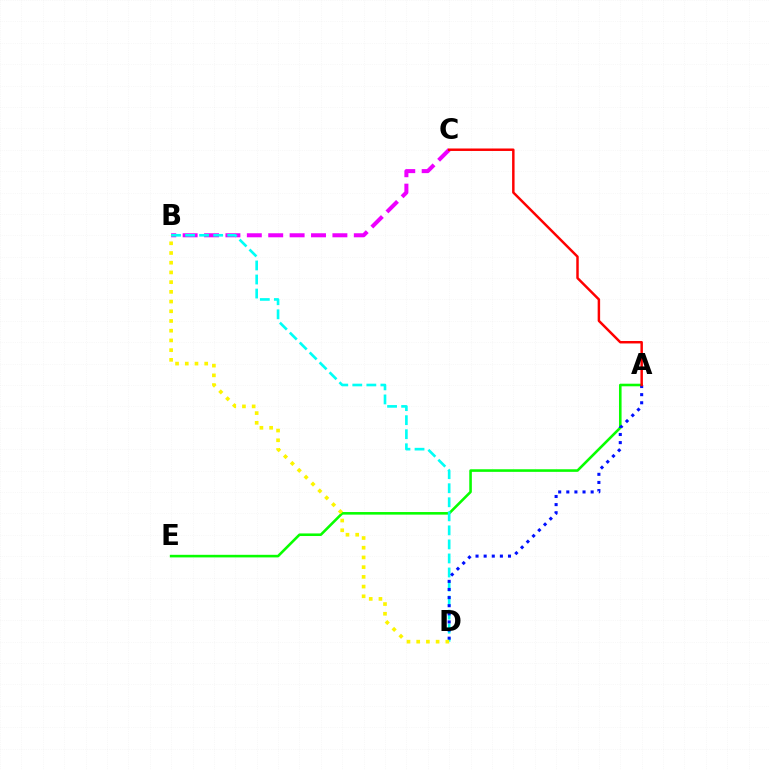{('B', 'C'): [{'color': '#ee00ff', 'line_style': 'dashed', 'thickness': 2.91}], ('A', 'E'): [{'color': '#08ff00', 'line_style': 'solid', 'thickness': 1.86}], ('B', 'D'): [{'color': '#00fff6', 'line_style': 'dashed', 'thickness': 1.91}, {'color': '#fcf500', 'line_style': 'dotted', 'thickness': 2.64}], ('A', 'D'): [{'color': '#0010ff', 'line_style': 'dotted', 'thickness': 2.21}], ('A', 'C'): [{'color': '#ff0000', 'line_style': 'solid', 'thickness': 1.78}]}